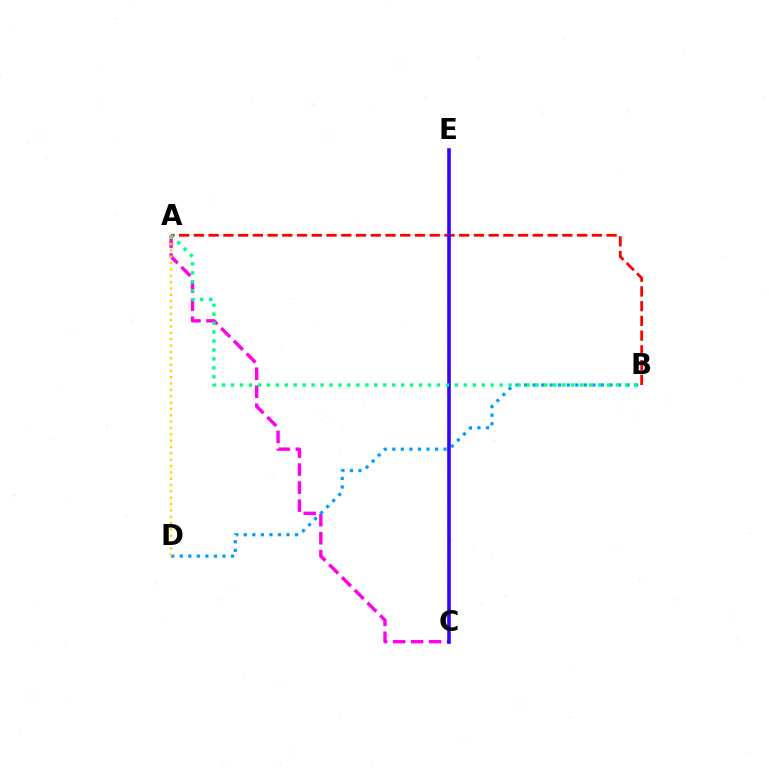{('A', 'C'): [{'color': '#ff00ed', 'line_style': 'dashed', 'thickness': 2.45}], ('B', 'D'): [{'color': '#009eff', 'line_style': 'dotted', 'thickness': 2.32}], ('A', 'B'): [{'color': '#ff0000', 'line_style': 'dashed', 'thickness': 2.0}, {'color': '#00ff86', 'line_style': 'dotted', 'thickness': 2.43}], ('C', 'E'): [{'color': '#4fff00', 'line_style': 'dashed', 'thickness': 1.7}, {'color': '#3700ff', 'line_style': 'solid', 'thickness': 2.59}], ('A', 'D'): [{'color': '#ffd500', 'line_style': 'dotted', 'thickness': 1.72}]}